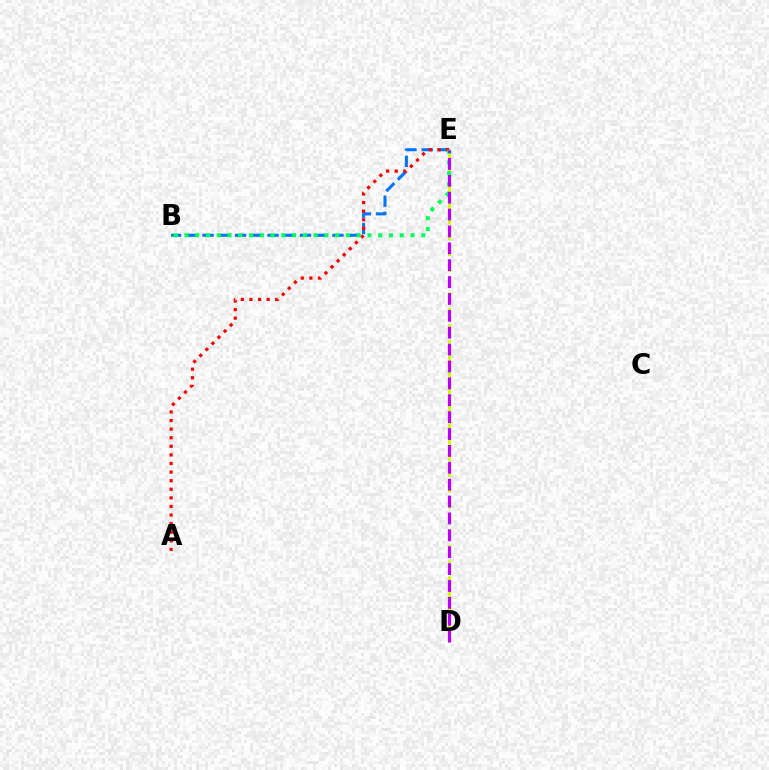{('D', 'E'): [{'color': '#d1ff00', 'line_style': 'dashed', 'thickness': 2.14}, {'color': '#b900ff', 'line_style': 'dashed', 'thickness': 2.29}], ('B', 'E'): [{'color': '#0074ff', 'line_style': 'dashed', 'thickness': 2.21}, {'color': '#00ff5c', 'line_style': 'dotted', 'thickness': 2.92}], ('A', 'E'): [{'color': '#ff0000', 'line_style': 'dotted', 'thickness': 2.34}]}